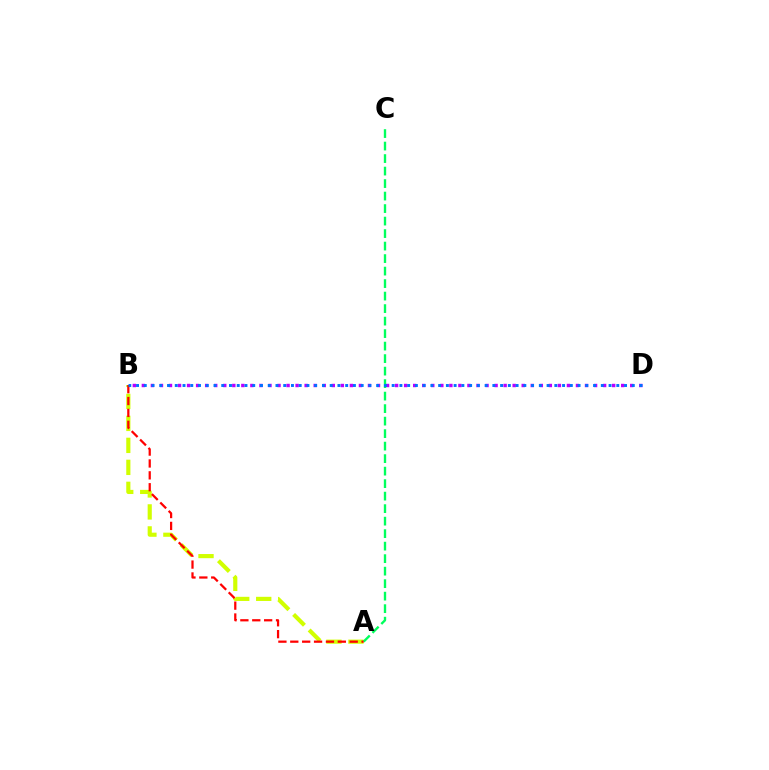{('A', 'B'): [{'color': '#d1ff00', 'line_style': 'dashed', 'thickness': 2.99}, {'color': '#ff0000', 'line_style': 'dashed', 'thickness': 1.61}], ('B', 'D'): [{'color': '#b900ff', 'line_style': 'dotted', 'thickness': 2.46}, {'color': '#0074ff', 'line_style': 'dotted', 'thickness': 2.1}], ('A', 'C'): [{'color': '#00ff5c', 'line_style': 'dashed', 'thickness': 1.7}]}